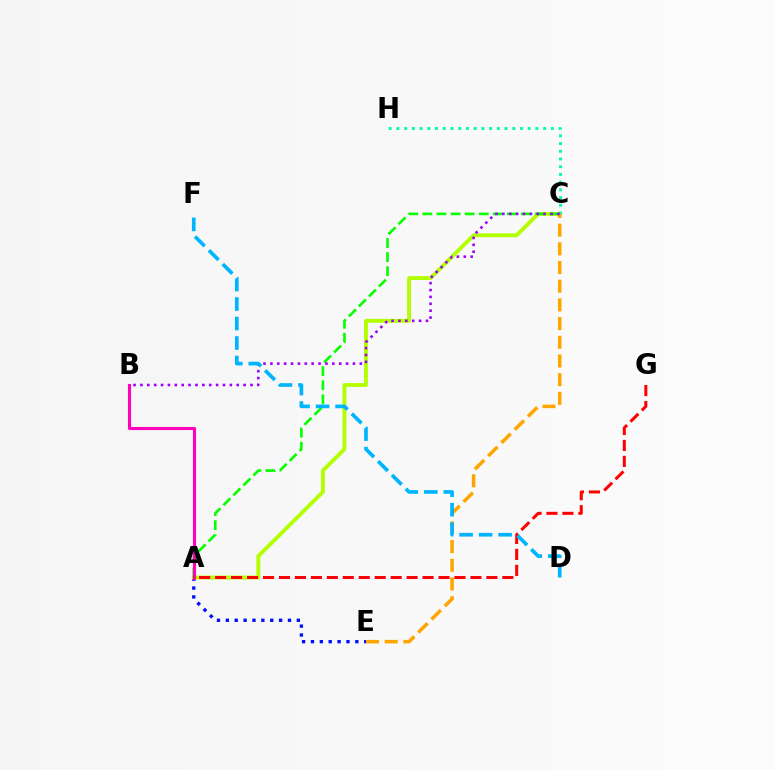{('A', 'E'): [{'color': '#0010ff', 'line_style': 'dotted', 'thickness': 2.41}], ('A', 'C'): [{'color': '#b3ff00', 'line_style': 'solid', 'thickness': 2.78}, {'color': '#08ff00', 'line_style': 'dashed', 'thickness': 1.91}], ('C', 'H'): [{'color': '#00ff9d', 'line_style': 'dotted', 'thickness': 2.1}], ('C', 'E'): [{'color': '#ffa500', 'line_style': 'dashed', 'thickness': 2.54}], ('A', 'B'): [{'color': '#ff00bd', 'line_style': 'solid', 'thickness': 2.23}], ('A', 'G'): [{'color': '#ff0000', 'line_style': 'dashed', 'thickness': 2.17}], ('B', 'C'): [{'color': '#9b00ff', 'line_style': 'dotted', 'thickness': 1.87}], ('D', 'F'): [{'color': '#00b5ff', 'line_style': 'dashed', 'thickness': 2.65}]}